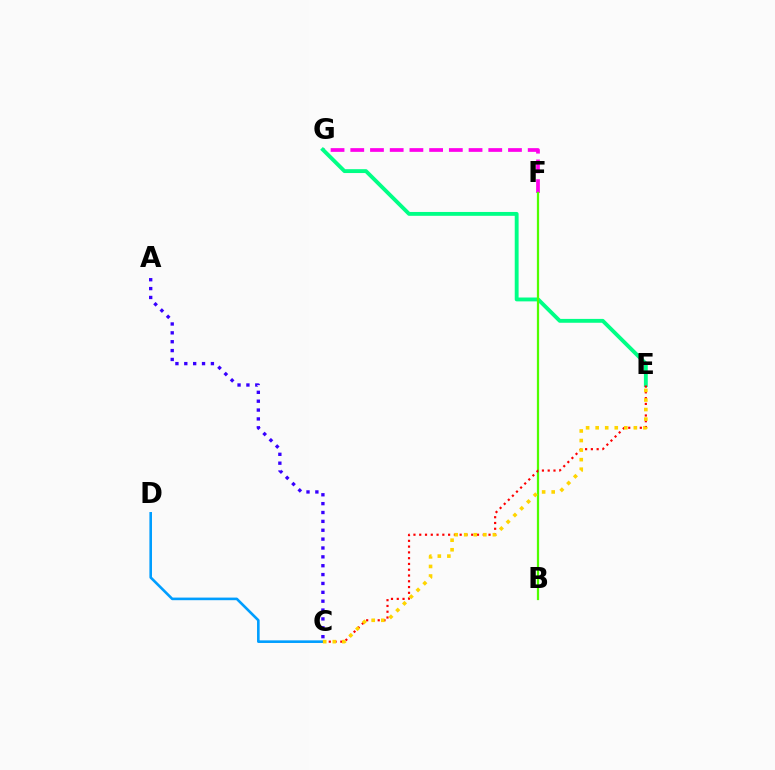{('F', 'G'): [{'color': '#ff00ed', 'line_style': 'dashed', 'thickness': 2.68}], ('E', 'G'): [{'color': '#00ff86', 'line_style': 'solid', 'thickness': 2.78}], ('C', 'D'): [{'color': '#009eff', 'line_style': 'solid', 'thickness': 1.88}], ('B', 'F'): [{'color': '#4fff00', 'line_style': 'solid', 'thickness': 1.61}], ('C', 'E'): [{'color': '#ff0000', 'line_style': 'dotted', 'thickness': 1.57}, {'color': '#ffd500', 'line_style': 'dotted', 'thickness': 2.6}], ('A', 'C'): [{'color': '#3700ff', 'line_style': 'dotted', 'thickness': 2.41}]}